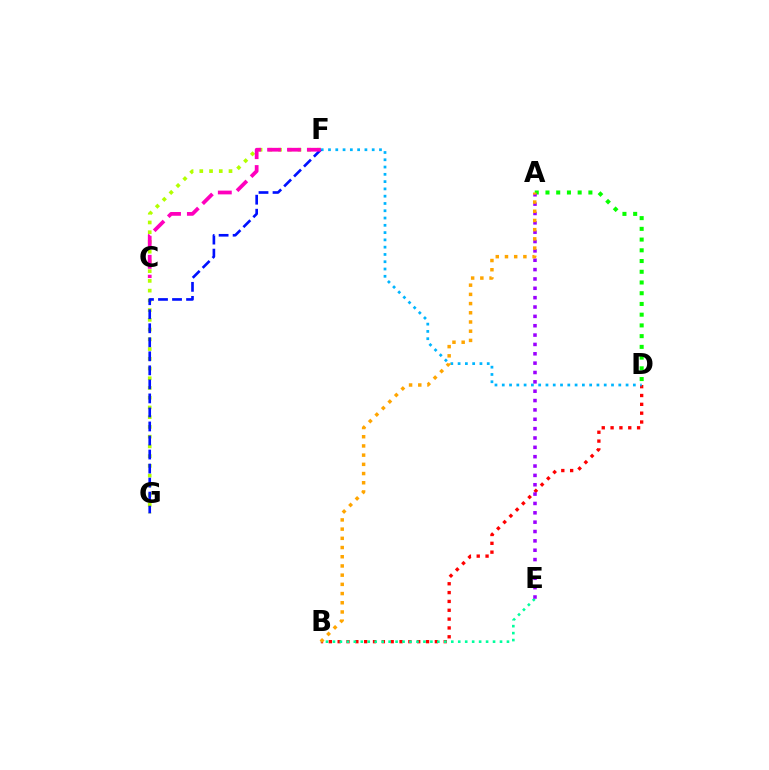{('B', 'D'): [{'color': '#ff0000', 'line_style': 'dotted', 'thickness': 2.4}], ('F', 'G'): [{'color': '#b3ff00', 'line_style': 'dotted', 'thickness': 2.65}, {'color': '#0010ff', 'line_style': 'dashed', 'thickness': 1.91}], ('B', 'E'): [{'color': '#00ff9d', 'line_style': 'dotted', 'thickness': 1.89}], ('D', 'F'): [{'color': '#00b5ff', 'line_style': 'dotted', 'thickness': 1.98}], ('A', 'D'): [{'color': '#08ff00', 'line_style': 'dotted', 'thickness': 2.91}], ('A', 'E'): [{'color': '#9b00ff', 'line_style': 'dotted', 'thickness': 2.54}], ('C', 'F'): [{'color': '#ff00bd', 'line_style': 'dashed', 'thickness': 2.7}], ('A', 'B'): [{'color': '#ffa500', 'line_style': 'dotted', 'thickness': 2.5}]}